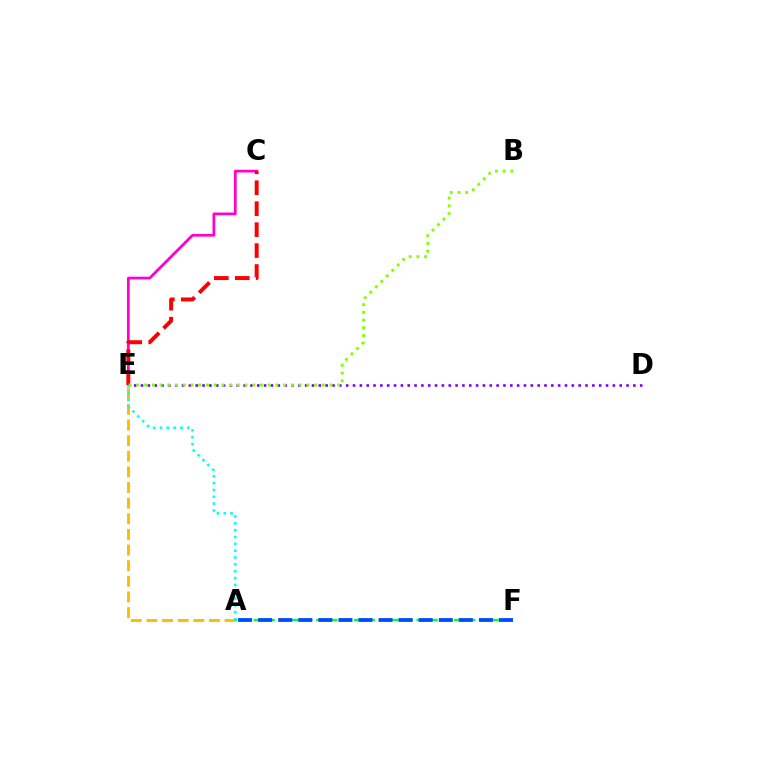{('C', 'E'): [{'color': '#ff00cf', 'line_style': 'solid', 'thickness': 1.97}, {'color': '#ff0000', 'line_style': 'dashed', 'thickness': 2.85}], ('A', 'F'): [{'color': '#00ff39', 'line_style': 'dashed', 'thickness': 1.7}, {'color': '#004bff', 'line_style': 'dashed', 'thickness': 2.73}], ('A', 'E'): [{'color': '#ffbd00', 'line_style': 'dashed', 'thickness': 2.12}, {'color': '#00fff6', 'line_style': 'dotted', 'thickness': 1.86}], ('D', 'E'): [{'color': '#7200ff', 'line_style': 'dotted', 'thickness': 1.86}], ('B', 'E'): [{'color': '#84ff00', 'line_style': 'dotted', 'thickness': 2.1}]}